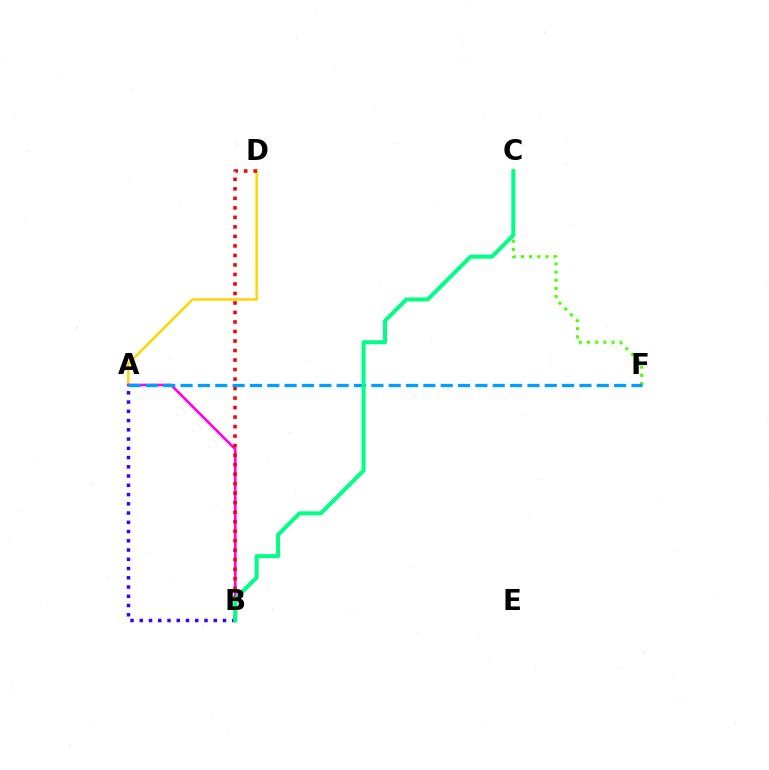{('A', 'D'): [{'color': '#ffd500', 'line_style': 'solid', 'thickness': 1.78}], ('A', 'B'): [{'color': '#ff00ed', 'line_style': 'solid', 'thickness': 1.9}, {'color': '#3700ff', 'line_style': 'dotted', 'thickness': 2.51}], ('C', 'F'): [{'color': '#4fff00', 'line_style': 'dotted', 'thickness': 2.22}], ('B', 'D'): [{'color': '#ff0000', 'line_style': 'dotted', 'thickness': 2.58}], ('A', 'F'): [{'color': '#009eff', 'line_style': 'dashed', 'thickness': 2.36}], ('B', 'C'): [{'color': '#00ff86', 'line_style': 'solid', 'thickness': 2.88}]}